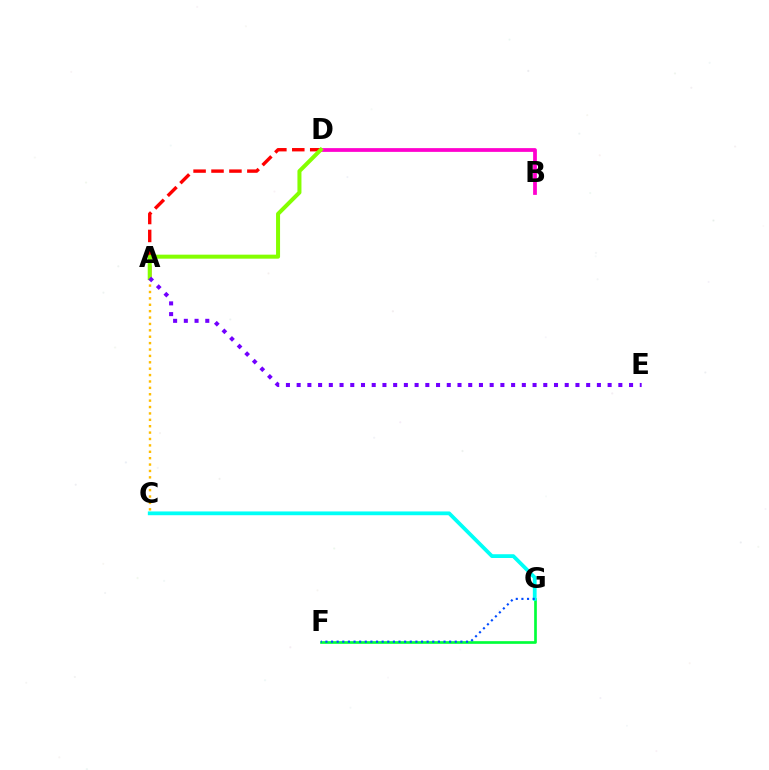{('B', 'D'): [{'color': '#ff00cf', 'line_style': 'solid', 'thickness': 2.7}], ('A', 'C'): [{'color': '#ffbd00', 'line_style': 'dotted', 'thickness': 1.74}], ('F', 'G'): [{'color': '#00ff39', 'line_style': 'solid', 'thickness': 1.93}, {'color': '#004bff', 'line_style': 'dotted', 'thickness': 1.53}], ('A', 'D'): [{'color': '#ff0000', 'line_style': 'dashed', 'thickness': 2.44}, {'color': '#84ff00', 'line_style': 'solid', 'thickness': 2.89}], ('C', 'G'): [{'color': '#00fff6', 'line_style': 'solid', 'thickness': 2.72}], ('A', 'E'): [{'color': '#7200ff', 'line_style': 'dotted', 'thickness': 2.91}]}